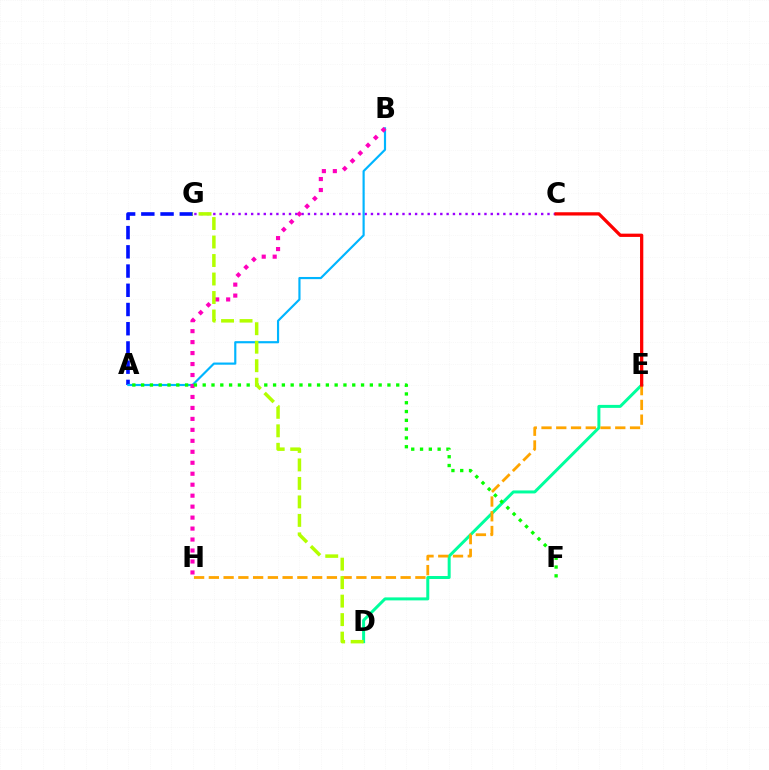{('D', 'E'): [{'color': '#00ff9d', 'line_style': 'solid', 'thickness': 2.15}], ('A', 'G'): [{'color': '#0010ff', 'line_style': 'dashed', 'thickness': 2.61}], ('C', 'G'): [{'color': '#9b00ff', 'line_style': 'dotted', 'thickness': 1.71}], ('A', 'B'): [{'color': '#00b5ff', 'line_style': 'solid', 'thickness': 1.56}], ('B', 'H'): [{'color': '#ff00bd', 'line_style': 'dotted', 'thickness': 2.98}], ('A', 'F'): [{'color': '#08ff00', 'line_style': 'dotted', 'thickness': 2.39}], ('E', 'H'): [{'color': '#ffa500', 'line_style': 'dashed', 'thickness': 2.0}], ('D', 'G'): [{'color': '#b3ff00', 'line_style': 'dashed', 'thickness': 2.51}], ('C', 'E'): [{'color': '#ff0000', 'line_style': 'solid', 'thickness': 2.35}]}